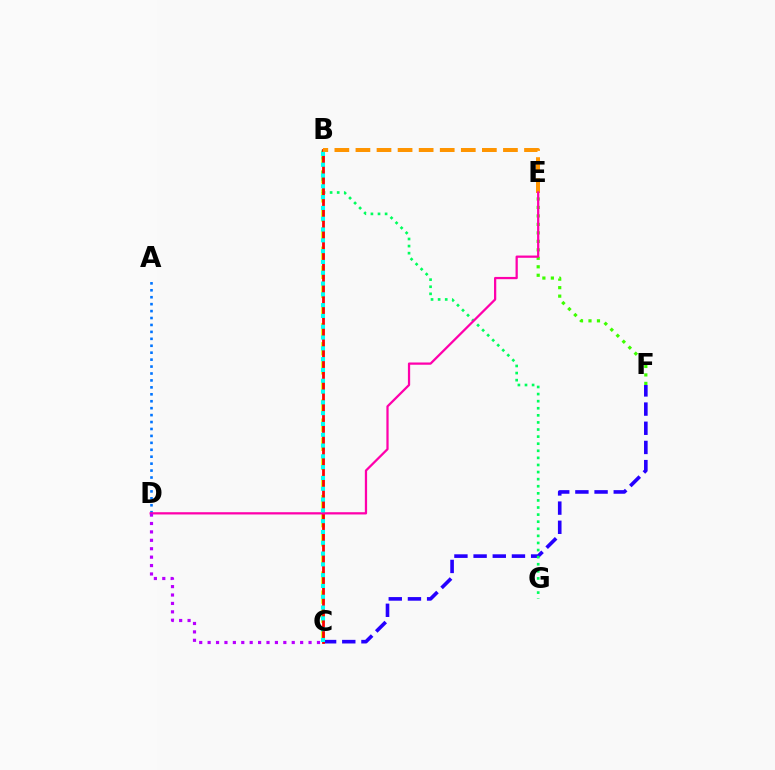{('A', 'D'): [{'color': '#0074ff', 'line_style': 'dotted', 'thickness': 1.88}], ('C', 'F'): [{'color': '#2500ff', 'line_style': 'dashed', 'thickness': 2.6}], ('E', 'F'): [{'color': '#3dff00', 'line_style': 'dotted', 'thickness': 2.3}], ('B', 'C'): [{'color': '#d1ff00', 'line_style': 'dashed', 'thickness': 2.6}, {'color': '#ff0000', 'line_style': 'solid', 'thickness': 2.01}, {'color': '#00fff6', 'line_style': 'dotted', 'thickness': 2.93}], ('B', 'G'): [{'color': '#00ff5c', 'line_style': 'dotted', 'thickness': 1.93}], ('B', 'E'): [{'color': '#ff9400', 'line_style': 'dashed', 'thickness': 2.86}], ('D', 'E'): [{'color': '#ff00ac', 'line_style': 'solid', 'thickness': 1.62}], ('C', 'D'): [{'color': '#b900ff', 'line_style': 'dotted', 'thickness': 2.29}]}